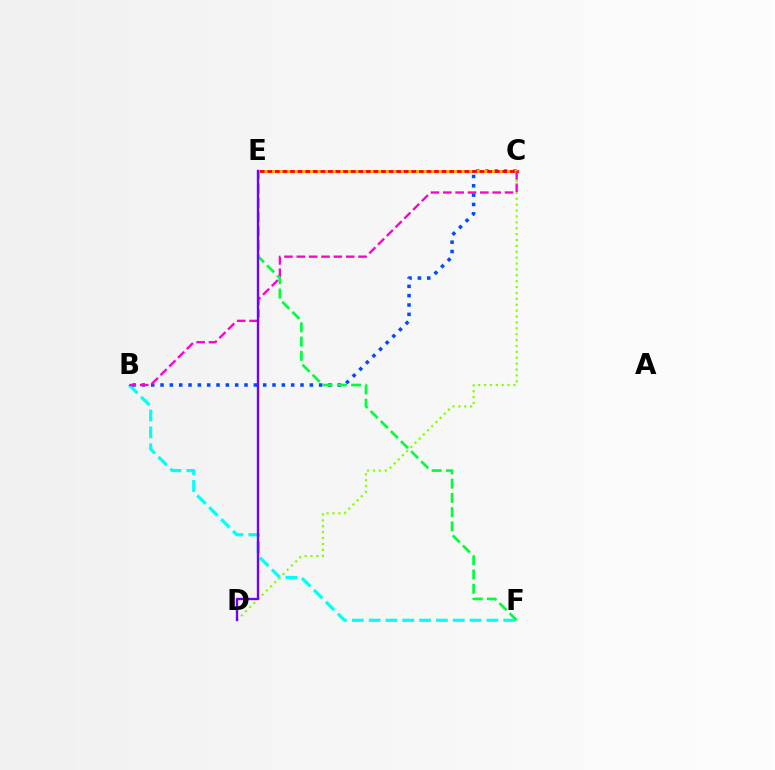{('B', 'F'): [{'color': '#00fff6', 'line_style': 'dashed', 'thickness': 2.29}], ('B', 'C'): [{'color': '#004bff', 'line_style': 'dotted', 'thickness': 2.54}, {'color': '#ff00cf', 'line_style': 'dashed', 'thickness': 1.68}], ('C', 'E'): [{'color': '#ff0000', 'line_style': 'solid', 'thickness': 2.06}, {'color': '#ffbd00', 'line_style': 'dotted', 'thickness': 2.06}], ('C', 'D'): [{'color': '#84ff00', 'line_style': 'dotted', 'thickness': 1.6}], ('E', 'F'): [{'color': '#00ff39', 'line_style': 'dashed', 'thickness': 1.94}], ('D', 'E'): [{'color': '#7200ff', 'line_style': 'solid', 'thickness': 1.7}]}